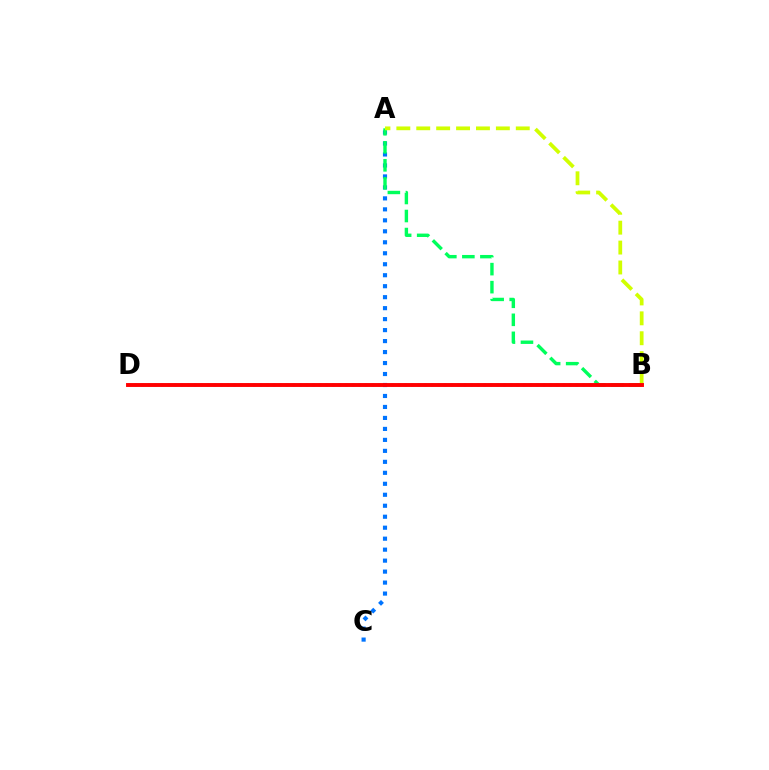{('A', 'C'): [{'color': '#0074ff', 'line_style': 'dotted', 'thickness': 2.98}], ('A', 'B'): [{'color': '#00ff5c', 'line_style': 'dashed', 'thickness': 2.45}, {'color': '#d1ff00', 'line_style': 'dashed', 'thickness': 2.7}], ('B', 'D'): [{'color': '#b900ff', 'line_style': 'dotted', 'thickness': 1.79}, {'color': '#ff0000', 'line_style': 'solid', 'thickness': 2.81}]}